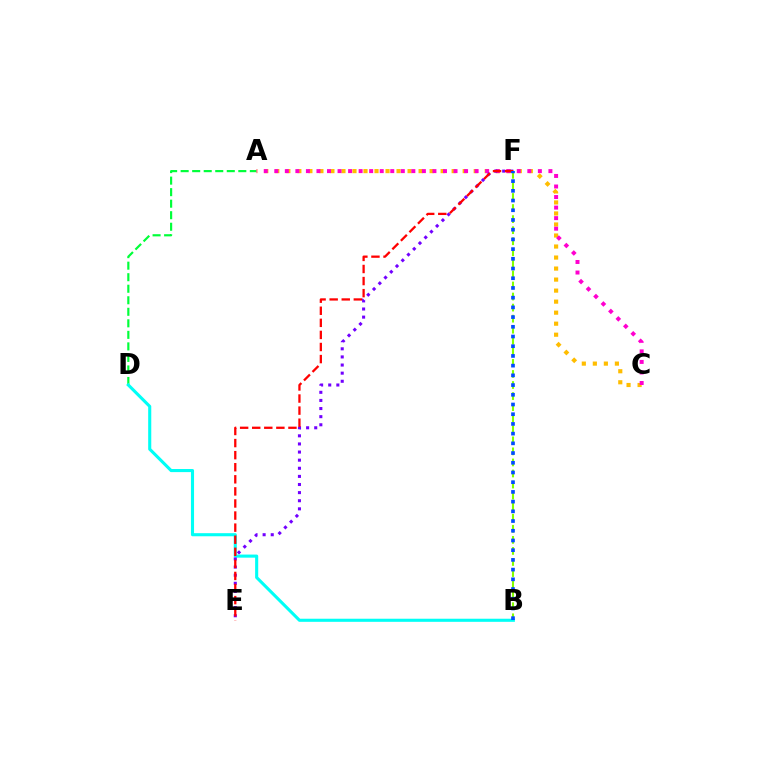{('A', 'D'): [{'color': '#00ff39', 'line_style': 'dashed', 'thickness': 1.57}], ('A', 'C'): [{'color': '#ffbd00', 'line_style': 'dotted', 'thickness': 2.99}, {'color': '#ff00cf', 'line_style': 'dotted', 'thickness': 2.86}], ('B', 'D'): [{'color': '#00fff6', 'line_style': 'solid', 'thickness': 2.23}], ('E', 'F'): [{'color': '#7200ff', 'line_style': 'dotted', 'thickness': 2.2}, {'color': '#ff0000', 'line_style': 'dashed', 'thickness': 1.64}], ('B', 'F'): [{'color': '#84ff00', 'line_style': 'dashed', 'thickness': 1.5}, {'color': '#004bff', 'line_style': 'dotted', 'thickness': 2.64}]}